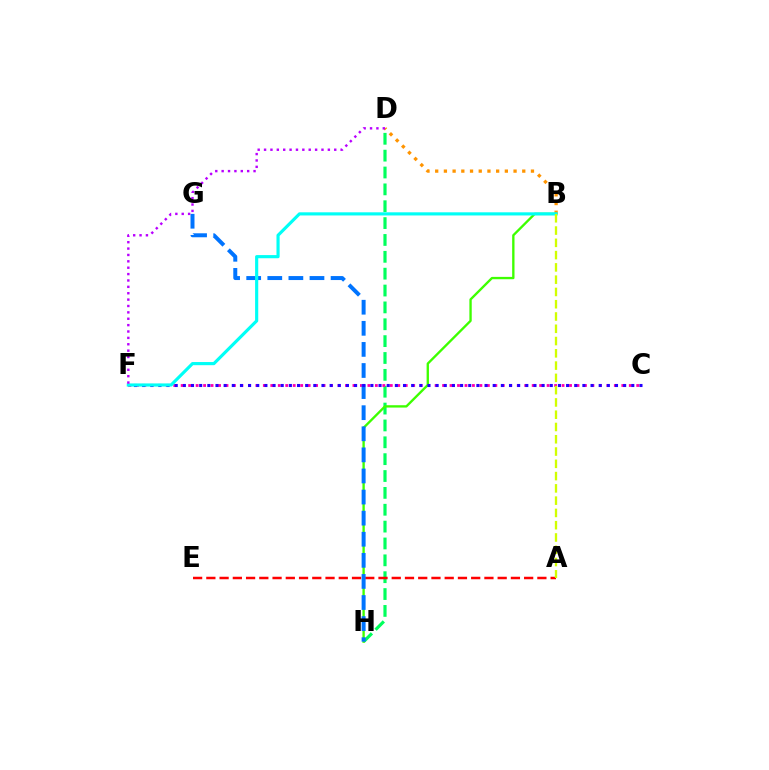{('D', 'H'): [{'color': '#00ff5c', 'line_style': 'dashed', 'thickness': 2.29}], ('C', 'F'): [{'color': '#ff00ac', 'line_style': 'dotted', 'thickness': 2.03}, {'color': '#2500ff', 'line_style': 'dotted', 'thickness': 2.22}], ('B', 'D'): [{'color': '#ff9400', 'line_style': 'dotted', 'thickness': 2.37}], ('B', 'H'): [{'color': '#3dff00', 'line_style': 'solid', 'thickness': 1.69}], ('A', 'E'): [{'color': '#ff0000', 'line_style': 'dashed', 'thickness': 1.8}], ('G', 'H'): [{'color': '#0074ff', 'line_style': 'dashed', 'thickness': 2.87}], ('B', 'F'): [{'color': '#00fff6', 'line_style': 'solid', 'thickness': 2.27}], ('D', 'F'): [{'color': '#b900ff', 'line_style': 'dotted', 'thickness': 1.73}], ('A', 'B'): [{'color': '#d1ff00', 'line_style': 'dashed', 'thickness': 1.67}]}